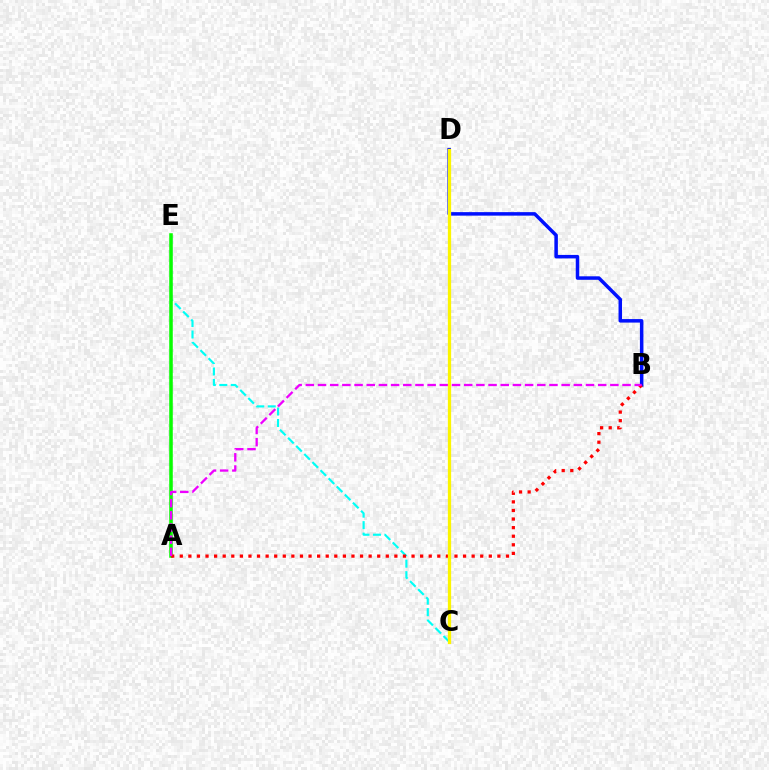{('C', 'E'): [{'color': '#00fff6', 'line_style': 'dashed', 'thickness': 1.56}], ('A', 'E'): [{'color': '#08ff00', 'line_style': 'solid', 'thickness': 2.55}], ('B', 'D'): [{'color': '#0010ff', 'line_style': 'solid', 'thickness': 2.52}], ('A', 'B'): [{'color': '#ff0000', 'line_style': 'dotted', 'thickness': 2.33}, {'color': '#ee00ff', 'line_style': 'dashed', 'thickness': 1.65}], ('C', 'D'): [{'color': '#fcf500', 'line_style': 'solid', 'thickness': 2.35}]}